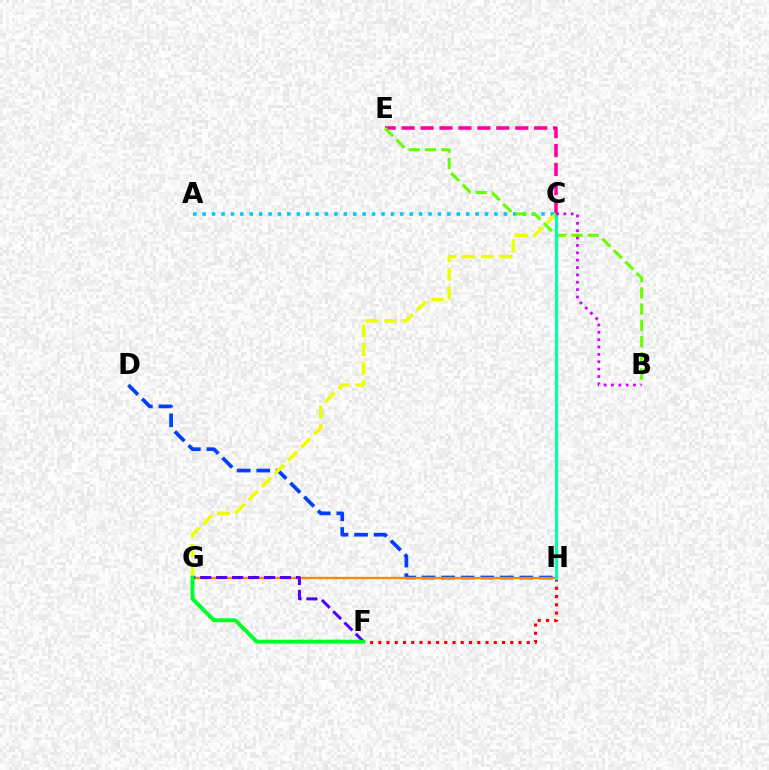{('C', 'E'): [{'color': '#ff00a0', 'line_style': 'dashed', 'thickness': 2.57}], ('A', 'C'): [{'color': '#00c7ff', 'line_style': 'dotted', 'thickness': 2.56}], ('D', 'H'): [{'color': '#003fff', 'line_style': 'dashed', 'thickness': 2.66}], ('G', 'H'): [{'color': '#ff8800', 'line_style': 'solid', 'thickness': 1.68}], ('B', 'E'): [{'color': '#66ff00', 'line_style': 'dashed', 'thickness': 2.2}], ('C', 'G'): [{'color': '#eeff00', 'line_style': 'dashed', 'thickness': 2.52}], ('F', 'H'): [{'color': '#ff0000', 'line_style': 'dotted', 'thickness': 2.24}], ('C', 'H'): [{'color': '#00ffaf', 'line_style': 'solid', 'thickness': 2.32}], ('F', 'G'): [{'color': '#4f00ff', 'line_style': 'dashed', 'thickness': 2.17}, {'color': '#00ff27', 'line_style': 'solid', 'thickness': 2.83}], ('B', 'C'): [{'color': '#d600ff', 'line_style': 'dotted', 'thickness': 2.0}]}